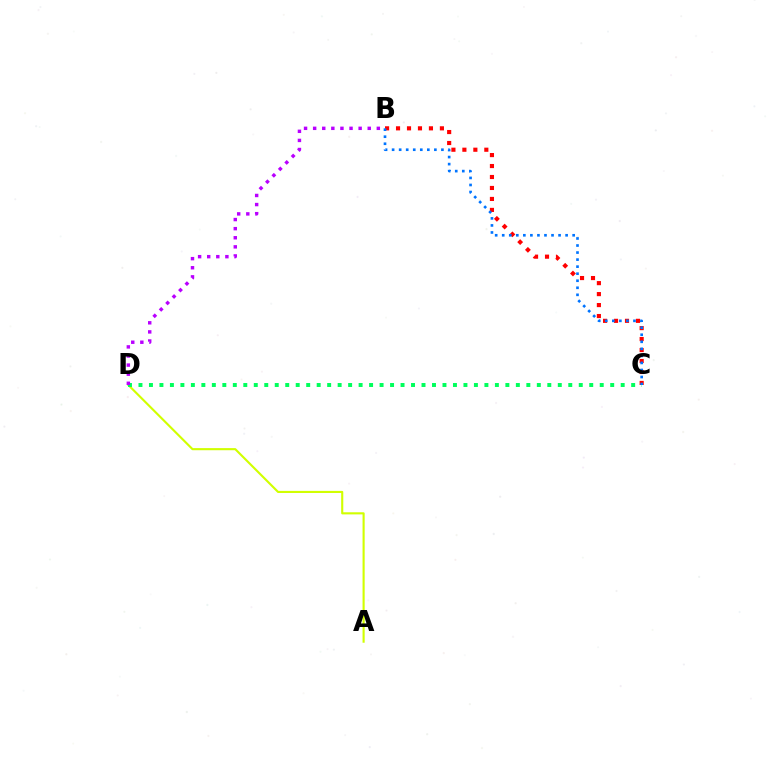{('B', 'C'): [{'color': '#ff0000', 'line_style': 'dotted', 'thickness': 2.98}, {'color': '#0074ff', 'line_style': 'dotted', 'thickness': 1.91}], ('A', 'D'): [{'color': '#d1ff00', 'line_style': 'solid', 'thickness': 1.53}], ('C', 'D'): [{'color': '#00ff5c', 'line_style': 'dotted', 'thickness': 2.85}], ('B', 'D'): [{'color': '#b900ff', 'line_style': 'dotted', 'thickness': 2.47}]}